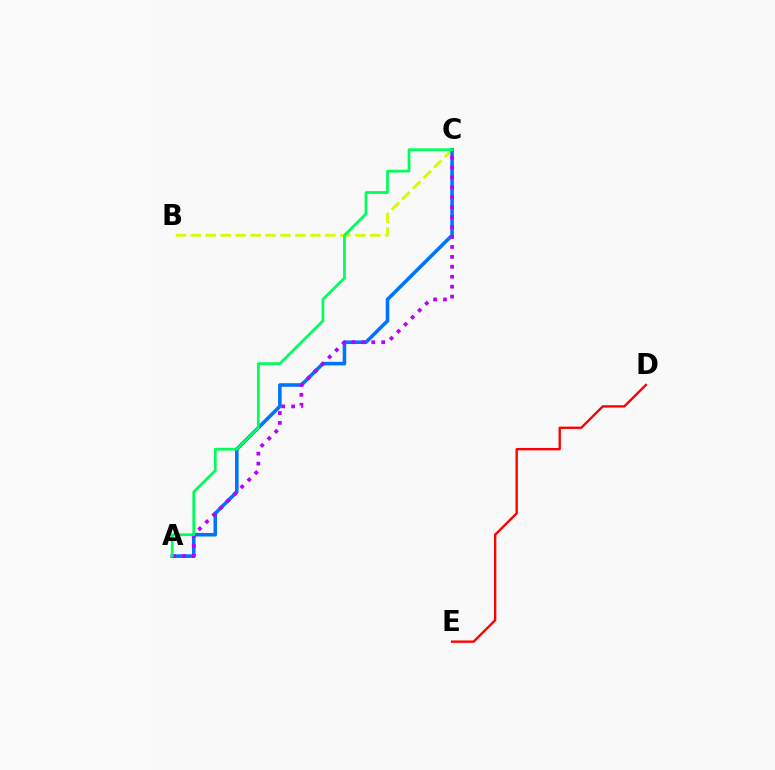{('B', 'C'): [{'color': '#d1ff00', 'line_style': 'dashed', 'thickness': 2.03}], ('D', 'E'): [{'color': '#ff0000', 'line_style': 'solid', 'thickness': 1.71}], ('A', 'C'): [{'color': '#0074ff', 'line_style': 'solid', 'thickness': 2.58}, {'color': '#b900ff', 'line_style': 'dotted', 'thickness': 2.7}, {'color': '#00ff5c', 'line_style': 'solid', 'thickness': 1.98}]}